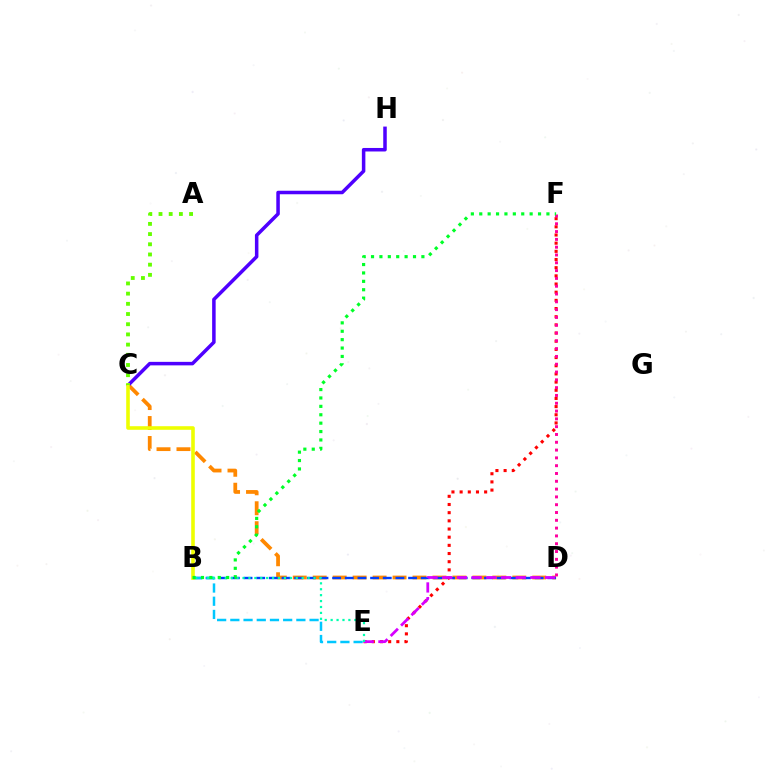{('C', 'D'): [{'color': '#ff8800', 'line_style': 'dashed', 'thickness': 2.71}], ('B', 'D'): [{'color': '#003fff', 'line_style': 'dashed', 'thickness': 1.72}], ('B', 'E'): [{'color': '#00c7ff', 'line_style': 'dashed', 'thickness': 1.79}, {'color': '#00ffaf', 'line_style': 'dotted', 'thickness': 1.61}], ('C', 'H'): [{'color': '#4f00ff', 'line_style': 'solid', 'thickness': 2.53}], ('E', 'F'): [{'color': '#ff0000', 'line_style': 'dotted', 'thickness': 2.22}], ('D', 'F'): [{'color': '#ff00a0', 'line_style': 'dotted', 'thickness': 2.12}], ('B', 'C'): [{'color': '#eeff00', 'line_style': 'solid', 'thickness': 2.58}], ('D', 'E'): [{'color': '#d600ff', 'line_style': 'dashed', 'thickness': 2.0}], ('A', 'C'): [{'color': '#66ff00', 'line_style': 'dotted', 'thickness': 2.77}], ('B', 'F'): [{'color': '#00ff27', 'line_style': 'dotted', 'thickness': 2.28}]}